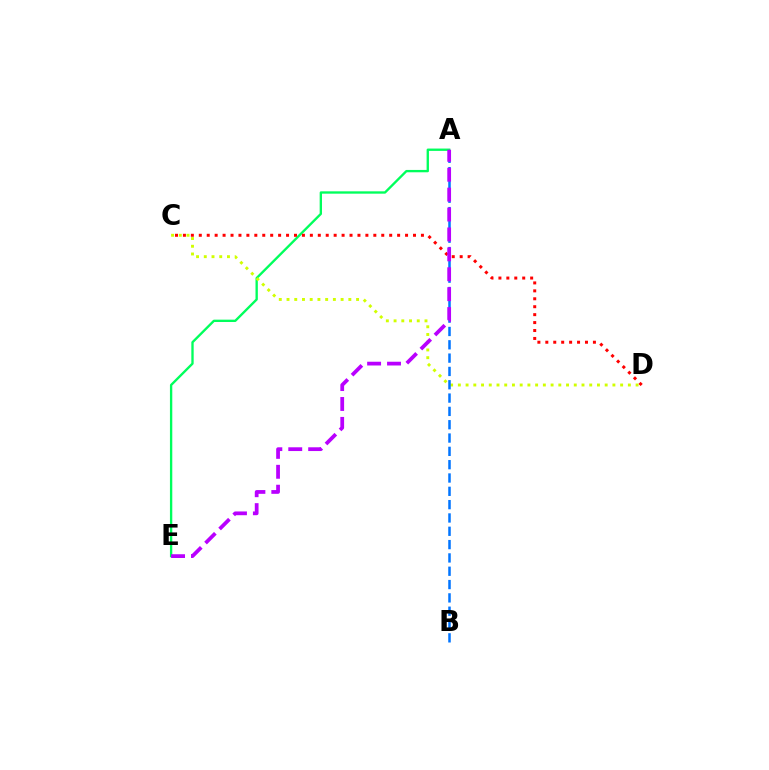{('A', 'E'): [{'color': '#00ff5c', 'line_style': 'solid', 'thickness': 1.69}, {'color': '#b900ff', 'line_style': 'dashed', 'thickness': 2.7}], ('C', 'D'): [{'color': '#d1ff00', 'line_style': 'dotted', 'thickness': 2.1}, {'color': '#ff0000', 'line_style': 'dotted', 'thickness': 2.16}], ('A', 'B'): [{'color': '#0074ff', 'line_style': 'dashed', 'thickness': 1.81}]}